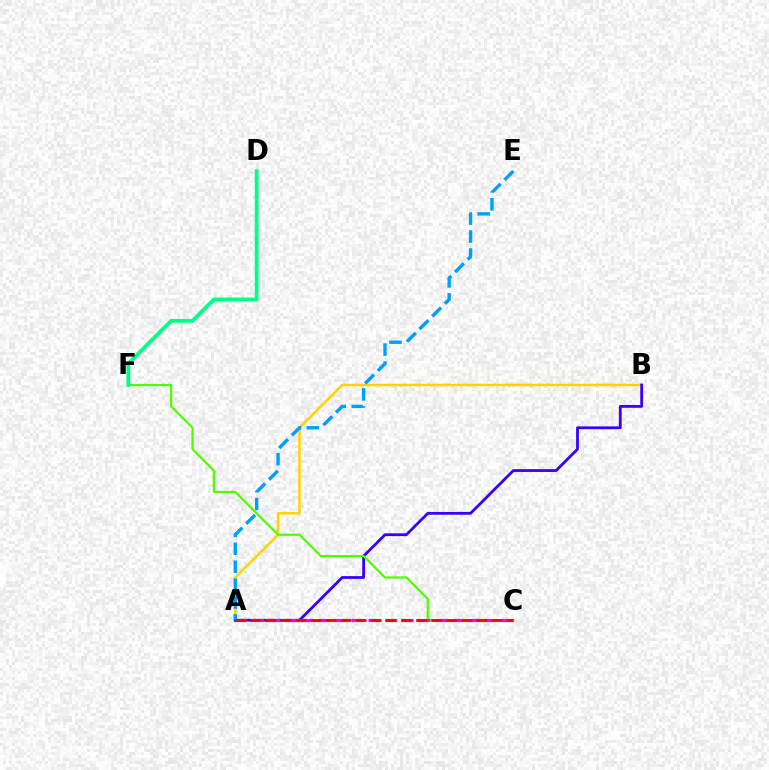{('A', 'B'): [{'color': '#ffd500', 'line_style': 'solid', 'thickness': 1.85}, {'color': '#3700ff', 'line_style': 'solid', 'thickness': 2.01}], ('A', 'E'): [{'color': '#009eff', 'line_style': 'dashed', 'thickness': 2.43}], ('C', 'F'): [{'color': '#4fff00', 'line_style': 'solid', 'thickness': 1.59}], ('A', 'C'): [{'color': '#ff00ed', 'line_style': 'dashed', 'thickness': 2.27}, {'color': '#ff0000', 'line_style': 'dashed', 'thickness': 2.05}], ('D', 'F'): [{'color': '#00ff86', 'line_style': 'solid', 'thickness': 2.73}]}